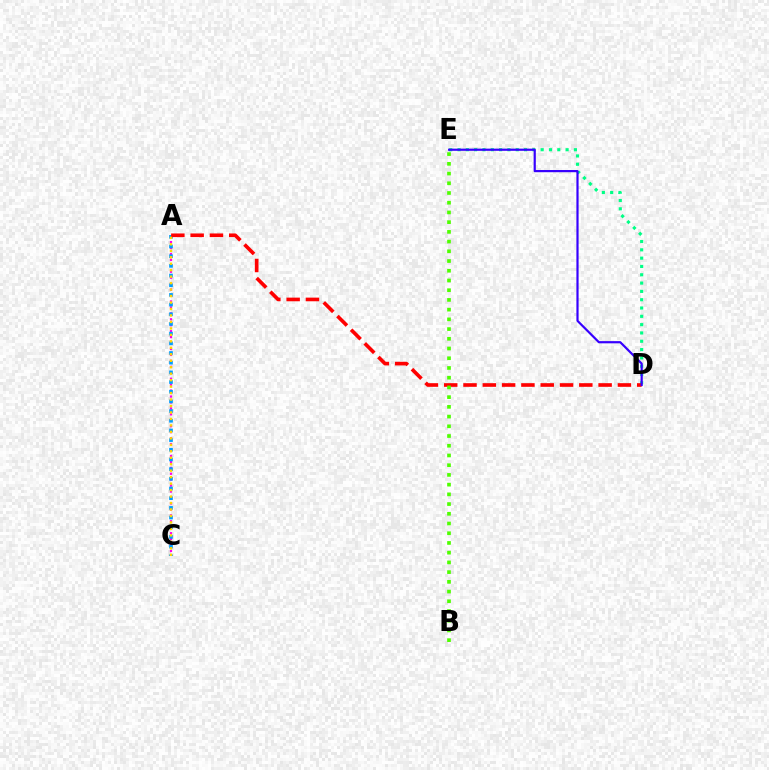{('D', 'E'): [{'color': '#00ff86', 'line_style': 'dotted', 'thickness': 2.26}, {'color': '#3700ff', 'line_style': 'solid', 'thickness': 1.58}], ('A', 'C'): [{'color': '#ff00ed', 'line_style': 'dotted', 'thickness': 1.61}, {'color': '#009eff', 'line_style': 'dotted', 'thickness': 2.63}, {'color': '#ffd500', 'line_style': 'dotted', 'thickness': 1.76}], ('A', 'D'): [{'color': '#ff0000', 'line_style': 'dashed', 'thickness': 2.62}], ('B', 'E'): [{'color': '#4fff00', 'line_style': 'dotted', 'thickness': 2.64}]}